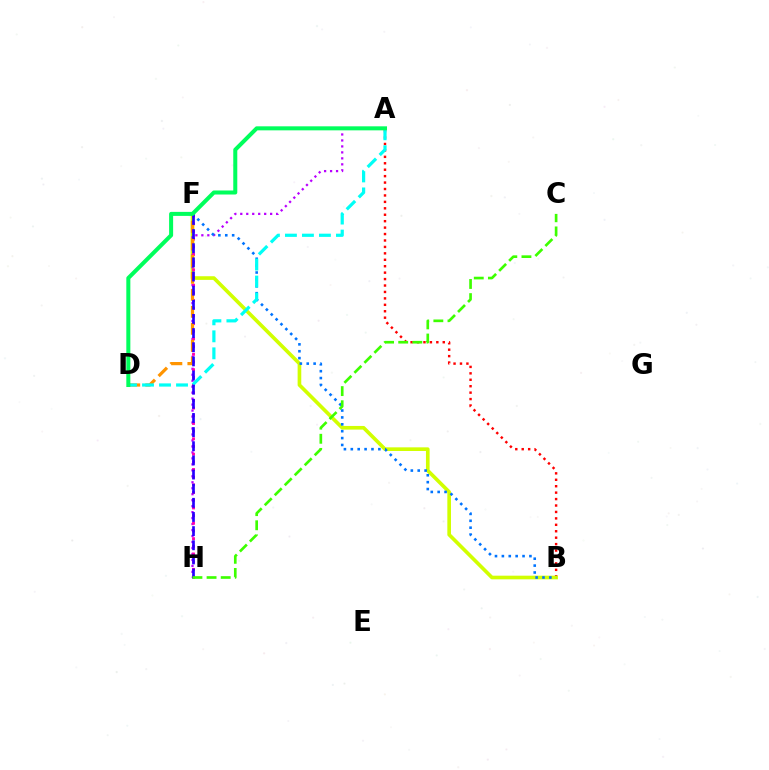{('A', 'B'): [{'color': '#ff0000', 'line_style': 'dotted', 'thickness': 1.75}], ('B', 'F'): [{'color': '#d1ff00', 'line_style': 'solid', 'thickness': 2.63}, {'color': '#0074ff', 'line_style': 'dotted', 'thickness': 1.87}], ('A', 'H'): [{'color': '#b900ff', 'line_style': 'dotted', 'thickness': 1.62}], ('F', 'H'): [{'color': '#ff00ac', 'line_style': 'dotted', 'thickness': 2.09}, {'color': '#2500ff', 'line_style': 'dashed', 'thickness': 1.92}], ('D', 'F'): [{'color': '#ff9400', 'line_style': 'dashed', 'thickness': 2.31}], ('A', 'D'): [{'color': '#00fff6', 'line_style': 'dashed', 'thickness': 2.31}, {'color': '#00ff5c', 'line_style': 'solid', 'thickness': 2.9}], ('C', 'H'): [{'color': '#3dff00', 'line_style': 'dashed', 'thickness': 1.92}]}